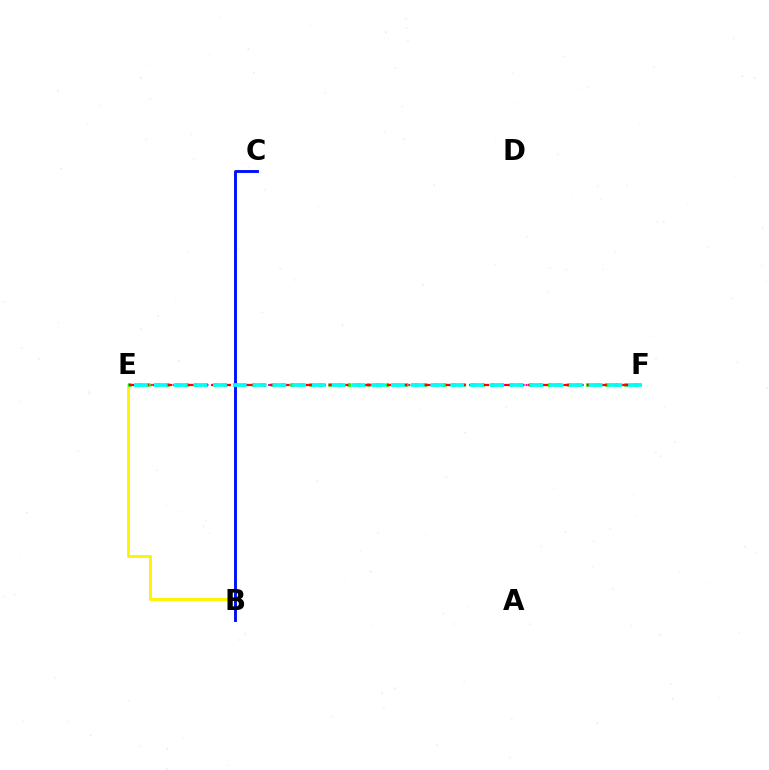{('E', 'F'): [{'color': '#ee00ff', 'line_style': 'dotted', 'thickness': 1.52}, {'color': '#08ff00', 'line_style': 'dotted', 'thickness': 2.59}, {'color': '#ff0000', 'line_style': 'dashed', 'thickness': 1.6}, {'color': '#00fff6', 'line_style': 'dashed', 'thickness': 2.69}], ('B', 'E'): [{'color': '#fcf500', 'line_style': 'solid', 'thickness': 2.1}], ('B', 'C'): [{'color': '#0010ff', 'line_style': 'solid', 'thickness': 2.09}]}